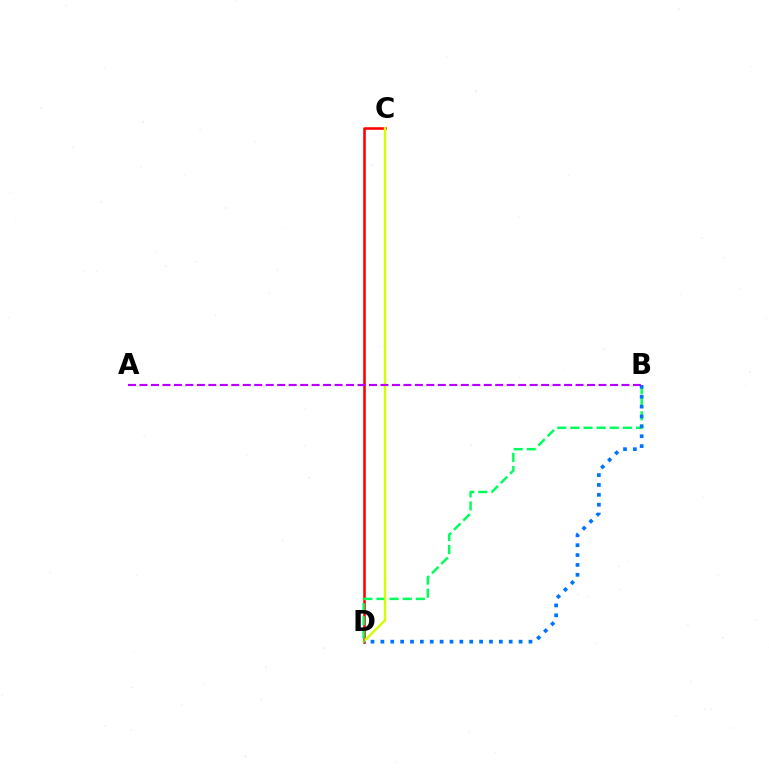{('C', 'D'): [{'color': '#ff0000', 'line_style': 'solid', 'thickness': 1.85}, {'color': '#d1ff00', 'line_style': 'solid', 'thickness': 1.72}], ('B', 'D'): [{'color': '#00ff5c', 'line_style': 'dashed', 'thickness': 1.78}, {'color': '#0074ff', 'line_style': 'dotted', 'thickness': 2.68}], ('A', 'B'): [{'color': '#b900ff', 'line_style': 'dashed', 'thickness': 1.56}]}